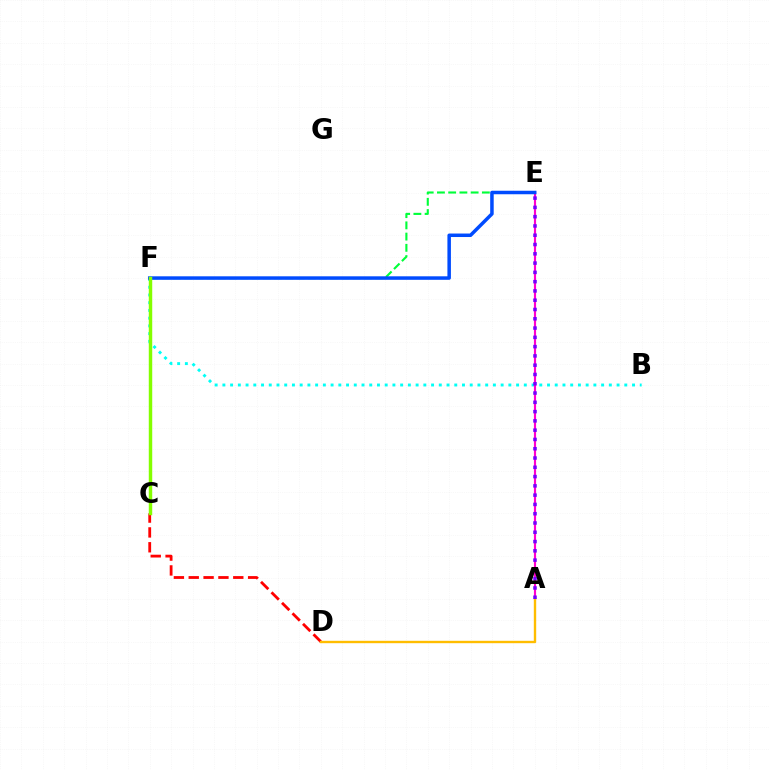{('B', 'F'): [{'color': '#00fff6', 'line_style': 'dotted', 'thickness': 2.1}], ('C', 'D'): [{'color': '#ff0000', 'line_style': 'dashed', 'thickness': 2.02}], ('E', 'F'): [{'color': '#00ff39', 'line_style': 'dashed', 'thickness': 1.53}, {'color': '#004bff', 'line_style': 'solid', 'thickness': 2.52}], ('A', 'E'): [{'color': '#ff00cf', 'line_style': 'solid', 'thickness': 1.55}, {'color': '#7200ff', 'line_style': 'dotted', 'thickness': 2.52}], ('A', 'D'): [{'color': '#ffbd00', 'line_style': 'solid', 'thickness': 1.72}], ('C', 'F'): [{'color': '#84ff00', 'line_style': 'solid', 'thickness': 2.49}]}